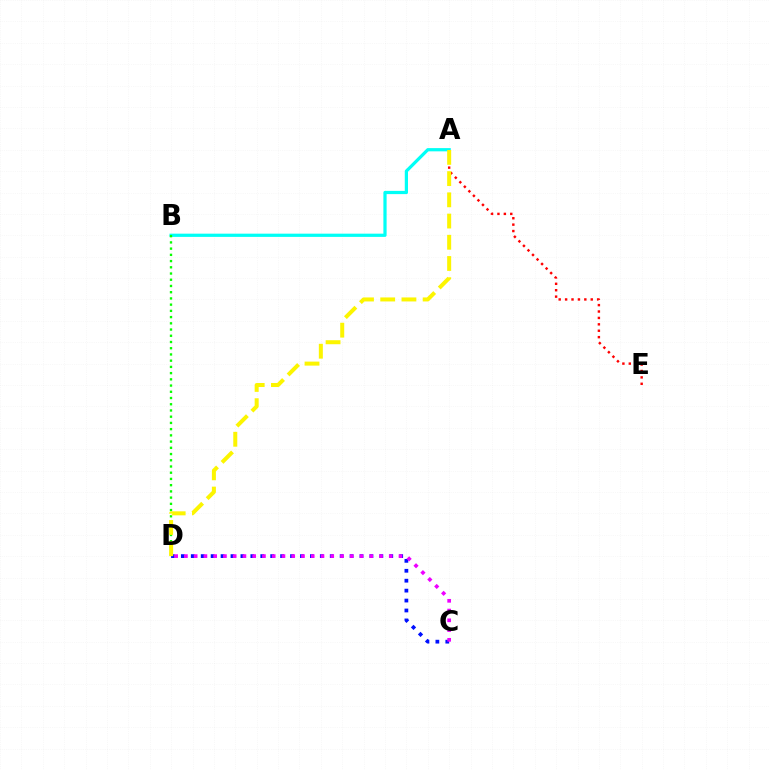{('A', 'B'): [{'color': '#00fff6', 'line_style': 'solid', 'thickness': 2.32}], ('C', 'D'): [{'color': '#0010ff', 'line_style': 'dotted', 'thickness': 2.7}, {'color': '#ee00ff', 'line_style': 'dotted', 'thickness': 2.65}], ('B', 'D'): [{'color': '#08ff00', 'line_style': 'dotted', 'thickness': 1.69}], ('A', 'E'): [{'color': '#ff0000', 'line_style': 'dotted', 'thickness': 1.74}], ('A', 'D'): [{'color': '#fcf500', 'line_style': 'dashed', 'thickness': 2.88}]}